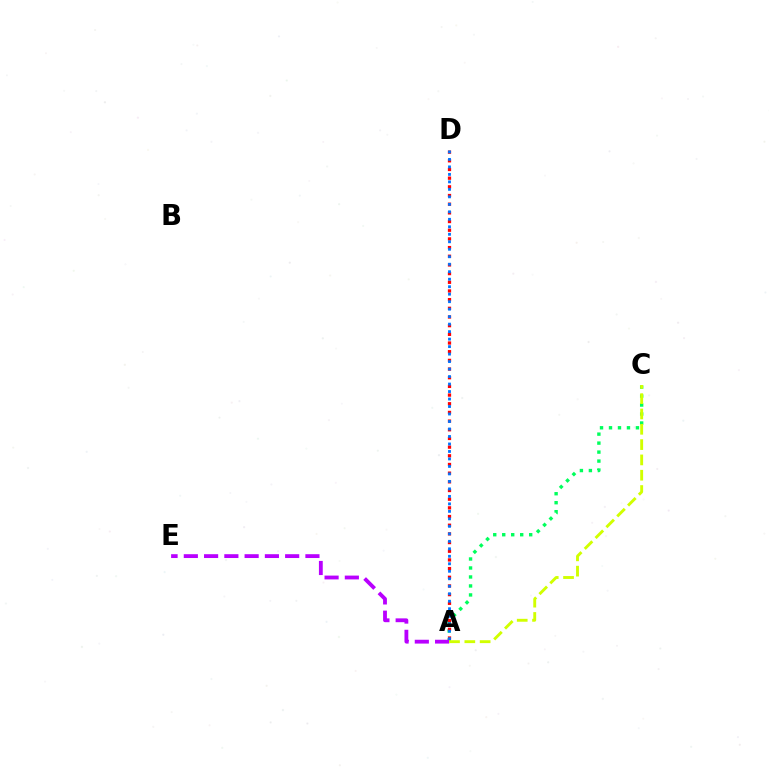{('A', 'C'): [{'color': '#00ff5c', 'line_style': 'dotted', 'thickness': 2.44}, {'color': '#d1ff00', 'line_style': 'dashed', 'thickness': 2.08}], ('A', 'D'): [{'color': '#ff0000', 'line_style': 'dotted', 'thickness': 2.36}, {'color': '#0074ff', 'line_style': 'dotted', 'thickness': 2.03}], ('A', 'E'): [{'color': '#b900ff', 'line_style': 'dashed', 'thickness': 2.75}]}